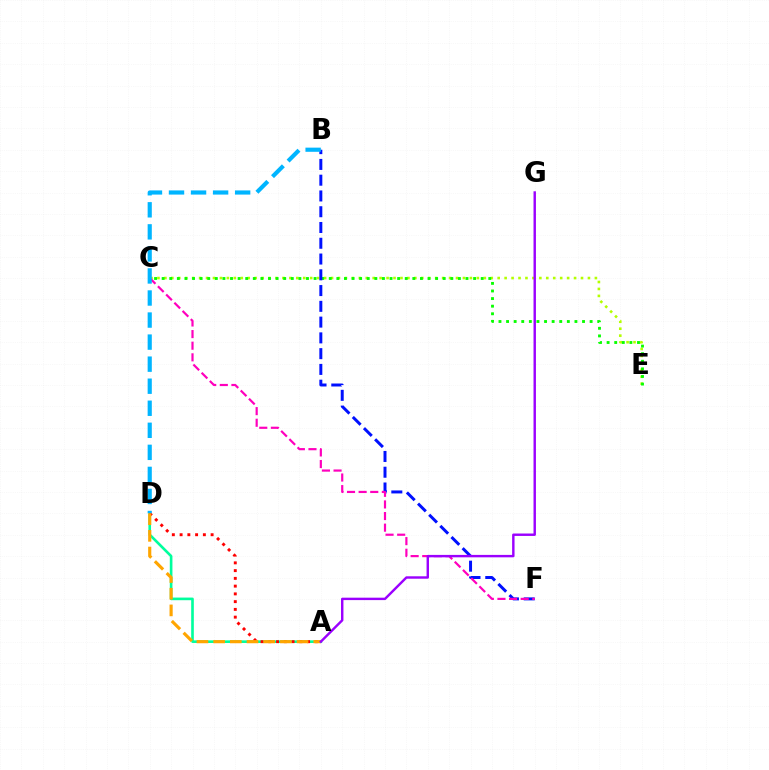{('C', 'E'): [{'color': '#b3ff00', 'line_style': 'dotted', 'thickness': 1.89}, {'color': '#08ff00', 'line_style': 'dotted', 'thickness': 2.06}], ('A', 'D'): [{'color': '#00ff9d', 'line_style': 'solid', 'thickness': 1.9}, {'color': '#ff0000', 'line_style': 'dotted', 'thickness': 2.11}, {'color': '#ffa500', 'line_style': 'dashed', 'thickness': 2.27}], ('B', 'F'): [{'color': '#0010ff', 'line_style': 'dashed', 'thickness': 2.14}], ('C', 'F'): [{'color': '#ff00bd', 'line_style': 'dashed', 'thickness': 1.58}], ('B', 'D'): [{'color': '#00b5ff', 'line_style': 'dashed', 'thickness': 3.0}], ('A', 'G'): [{'color': '#9b00ff', 'line_style': 'solid', 'thickness': 1.74}]}